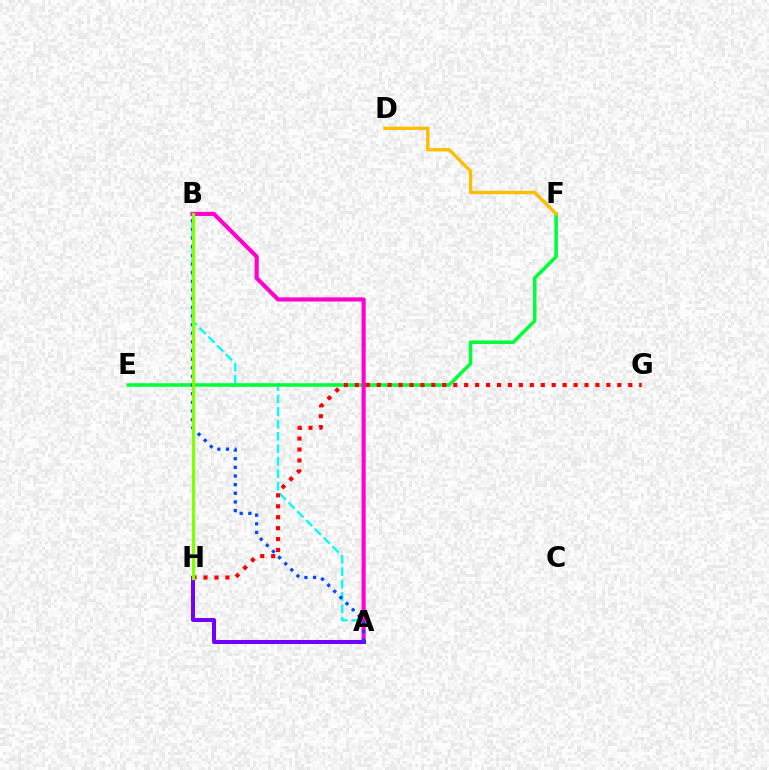{('A', 'B'): [{'color': '#00fff6', 'line_style': 'dashed', 'thickness': 1.69}, {'color': '#ff00cf', 'line_style': 'solid', 'thickness': 2.98}, {'color': '#004bff', 'line_style': 'dotted', 'thickness': 2.35}], ('E', 'F'): [{'color': '#00ff39', 'line_style': 'solid', 'thickness': 2.54}], ('A', 'H'): [{'color': '#7200ff', 'line_style': 'solid', 'thickness': 2.88}], ('G', 'H'): [{'color': '#ff0000', 'line_style': 'dotted', 'thickness': 2.97}], ('D', 'F'): [{'color': '#ffbd00', 'line_style': 'solid', 'thickness': 2.4}], ('B', 'H'): [{'color': '#84ff00', 'line_style': 'solid', 'thickness': 2.33}]}